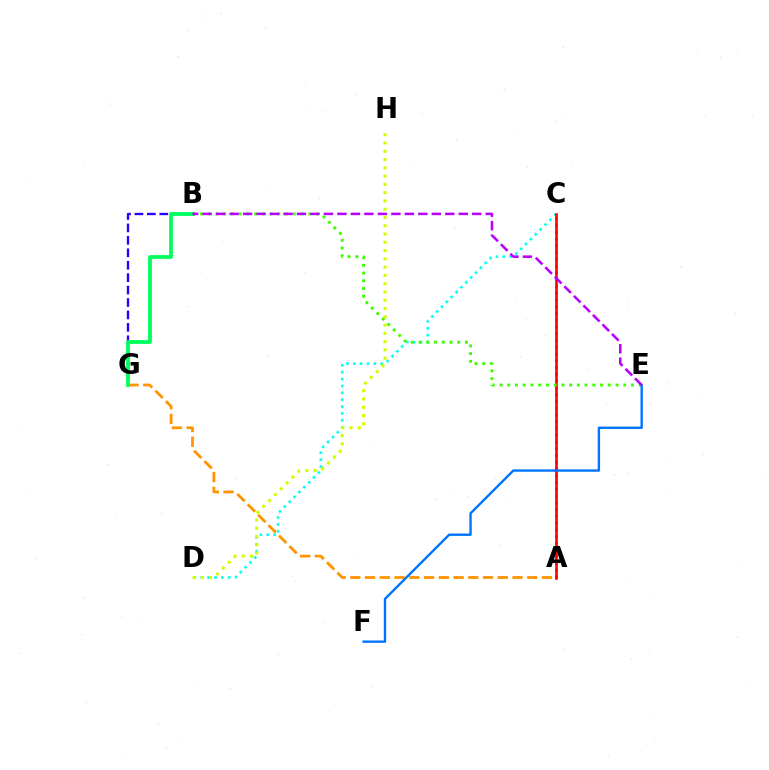{('C', 'D'): [{'color': '#00fff6', 'line_style': 'dotted', 'thickness': 1.87}], ('D', 'H'): [{'color': '#d1ff00', 'line_style': 'dotted', 'thickness': 2.25}], ('A', 'C'): [{'color': '#ff00ac', 'line_style': 'dotted', 'thickness': 1.84}, {'color': '#ff0000', 'line_style': 'solid', 'thickness': 1.87}], ('B', 'E'): [{'color': '#3dff00', 'line_style': 'dotted', 'thickness': 2.1}, {'color': '#b900ff', 'line_style': 'dashed', 'thickness': 1.83}], ('A', 'G'): [{'color': '#ff9400', 'line_style': 'dashed', 'thickness': 2.0}], ('B', 'G'): [{'color': '#2500ff', 'line_style': 'dashed', 'thickness': 1.69}, {'color': '#00ff5c', 'line_style': 'solid', 'thickness': 2.72}], ('E', 'F'): [{'color': '#0074ff', 'line_style': 'solid', 'thickness': 1.72}]}